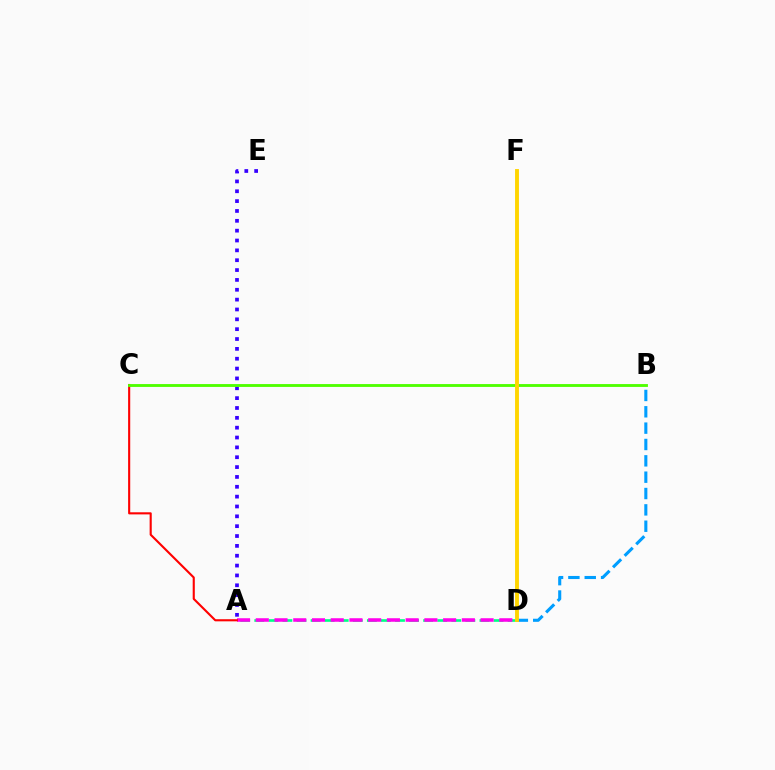{('A', 'D'): [{'color': '#00ff86', 'line_style': 'dashed', 'thickness': 1.91}, {'color': '#ff00ed', 'line_style': 'dashed', 'thickness': 2.55}], ('A', 'C'): [{'color': '#ff0000', 'line_style': 'solid', 'thickness': 1.52}], ('A', 'E'): [{'color': '#3700ff', 'line_style': 'dotted', 'thickness': 2.68}], ('B', 'C'): [{'color': '#4fff00', 'line_style': 'solid', 'thickness': 2.05}], ('B', 'D'): [{'color': '#009eff', 'line_style': 'dashed', 'thickness': 2.22}], ('D', 'F'): [{'color': '#ffd500', 'line_style': 'solid', 'thickness': 2.8}]}